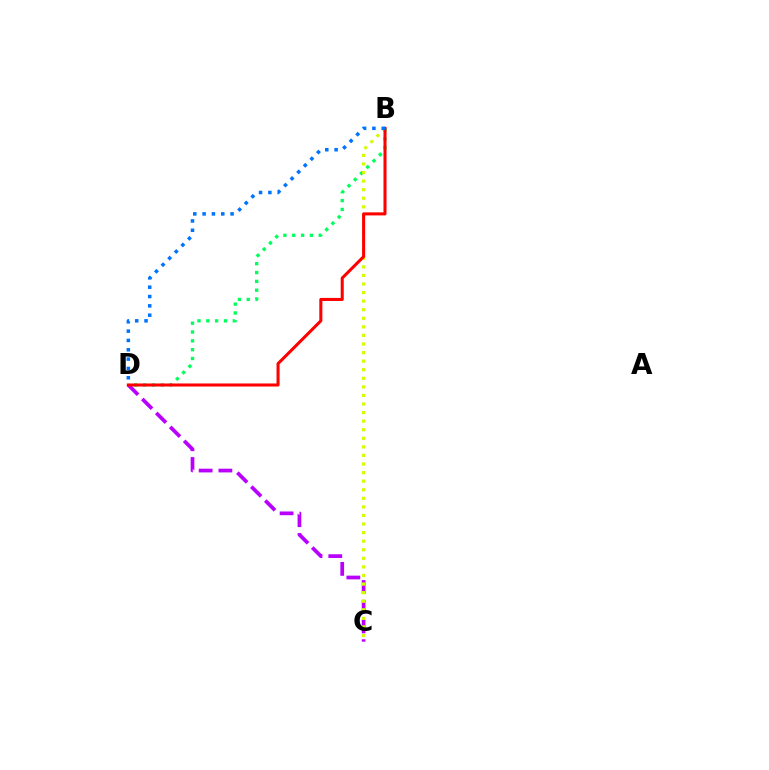{('B', 'D'): [{'color': '#00ff5c', 'line_style': 'dotted', 'thickness': 2.4}, {'color': '#ff0000', 'line_style': 'solid', 'thickness': 2.19}, {'color': '#0074ff', 'line_style': 'dotted', 'thickness': 2.53}], ('C', 'D'): [{'color': '#b900ff', 'line_style': 'dashed', 'thickness': 2.68}], ('B', 'C'): [{'color': '#d1ff00', 'line_style': 'dotted', 'thickness': 2.33}]}